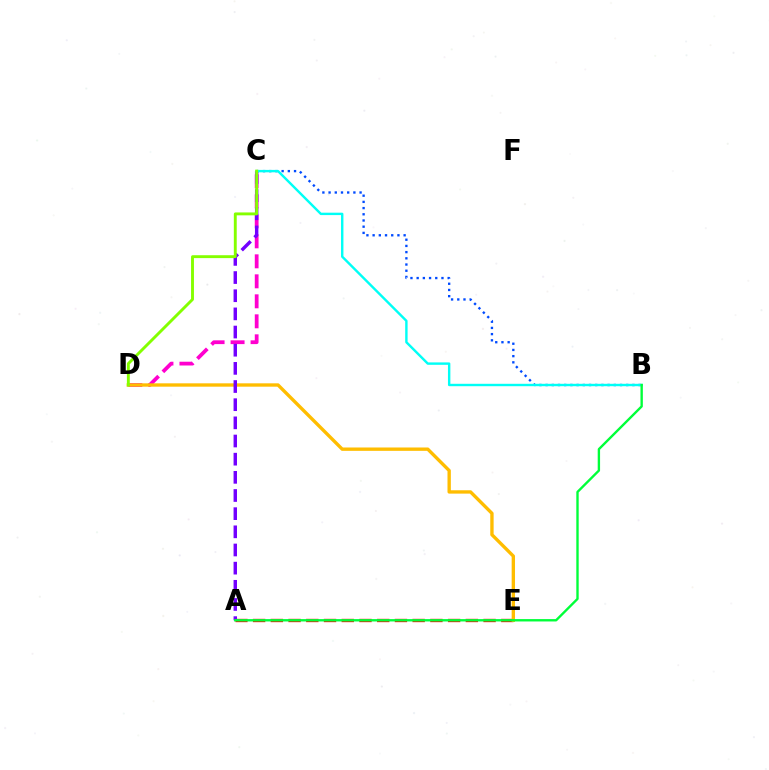{('A', 'E'): [{'color': '#ff0000', 'line_style': 'dashed', 'thickness': 2.41}], ('C', 'D'): [{'color': '#ff00cf', 'line_style': 'dashed', 'thickness': 2.72}, {'color': '#84ff00', 'line_style': 'solid', 'thickness': 2.08}], ('B', 'C'): [{'color': '#004bff', 'line_style': 'dotted', 'thickness': 1.68}, {'color': '#00fff6', 'line_style': 'solid', 'thickness': 1.73}], ('D', 'E'): [{'color': '#ffbd00', 'line_style': 'solid', 'thickness': 2.42}], ('A', 'C'): [{'color': '#7200ff', 'line_style': 'dashed', 'thickness': 2.47}], ('A', 'B'): [{'color': '#00ff39', 'line_style': 'solid', 'thickness': 1.71}]}